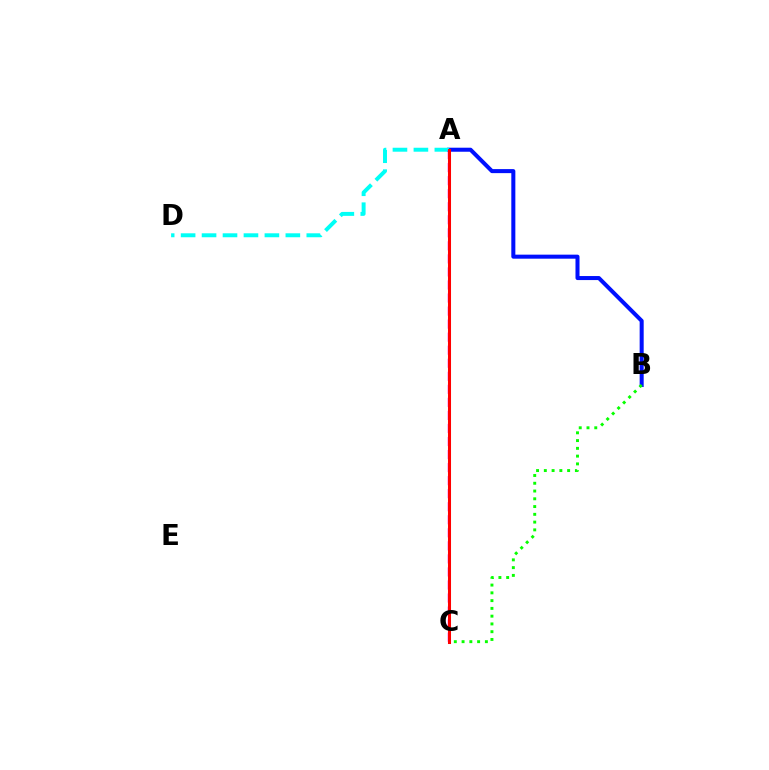{('A', 'C'): [{'color': '#fcf500', 'line_style': 'dashed', 'thickness': 2.16}, {'color': '#ee00ff', 'line_style': 'dashed', 'thickness': 1.77}, {'color': '#ff0000', 'line_style': 'solid', 'thickness': 2.2}], ('A', 'B'): [{'color': '#0010ff', 'line_style': 'solid', 'thickness': 2.9}], ('B', 'C'): [{'color': '#08ff00', 'line_style': 'dotted', 'thickness': 2.11}], ('A', 'D'): [{'color': '#00fff6', 'line_style': 'dashed', 'thickness': 2.85}]}